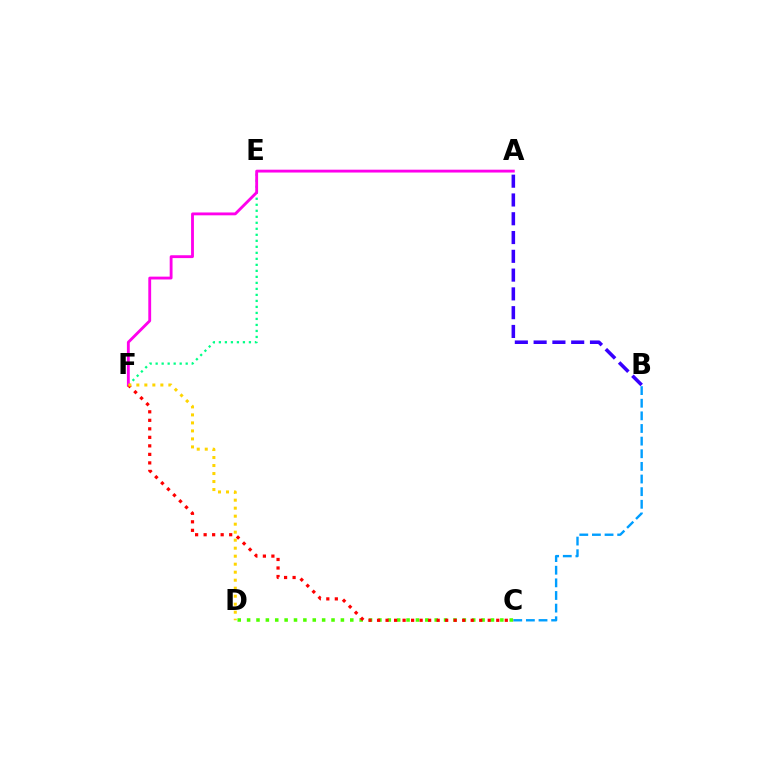{('E', 'F'): [{'color': '#00ff86', 'line_style': 'dotted', 'thickness': 1.63}], ('A', 'B'): [{'color': '#3700ff', 'line_style': 'dashed', 'thickness': 2.55}], ('C', 'D'): [{'color': '#4fff00', 'line_style': 'dotted', 'thickness': 2.55}], ('B', 'C'): [{'color': '#009eff', 'line_style': 'dashed', 'thickness': 1.72}], ('A', 'F'): [{'color': '#ff00ed', 'line_style': 'solid', 'thickness': 2.05}], ('C', 'F'): [{'color': '#ff0000', 'line_style': 'dotted', 'thickness': 2.31}], ('D', 'F'): [{'color': '#ffd500', 'line_style': 'dotted', 'thickness': 2.17}]}